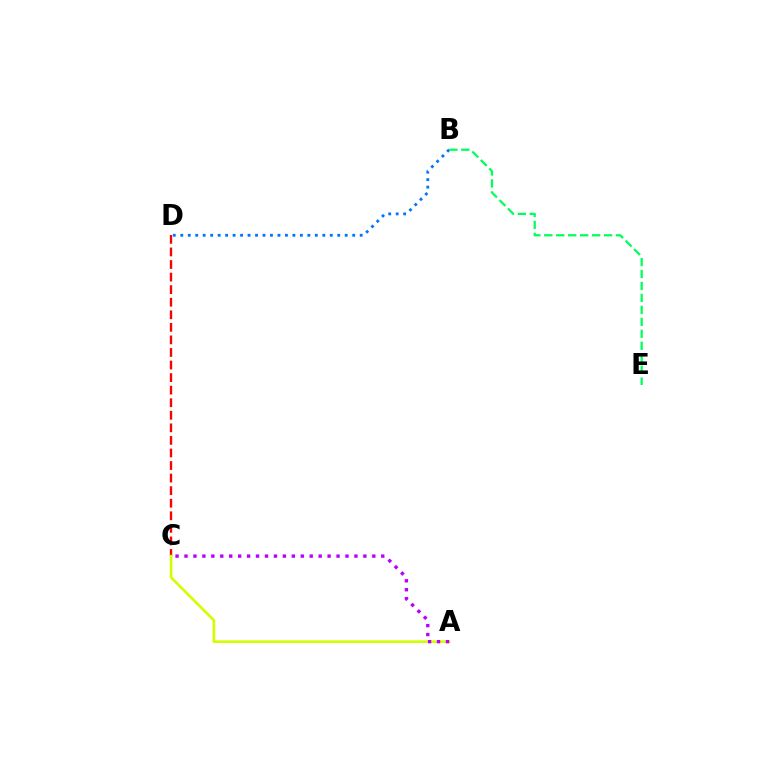{('B', 'D'): [{'color': '#0074ff', 'line_style': 'dotted', 'thickness': 2.03}], ('B', 'E'): [{'color': '#00ff5c', 'line_style': 'dashed', 'thickness': 1.62}], ('C', 'D'): [{'color': '#ff0000', 'line_style': 'dashed', 'thickness': 1.71}], ('A', 'C'): [{'color': '#d1ff00', 'line_style': 'solid', 'thickness': 1.9}, {'color': '#b900ff', 'line_style': 'dotted', 'thickness': 2.43}]}